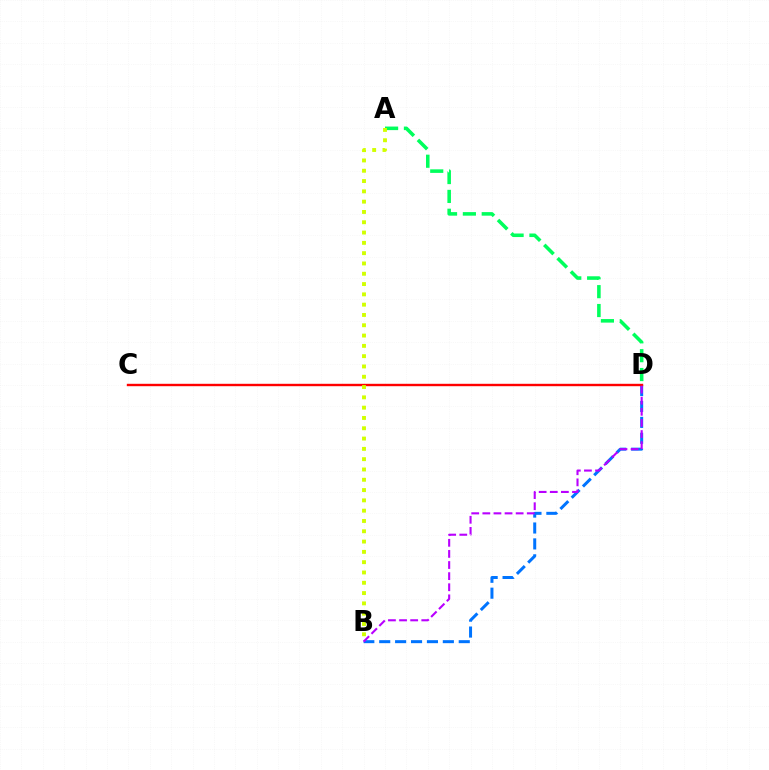{('B', 'D'): [{'color': '#0074ff', 'line_style': 'dashed', 'thickness': 2.16}, {'color': '#b900ff', 'line_style': 'dashed', 'thickness': 1.51}], ('C', 'D'): [{'color': '#ff0000', 'line_style': 'solid', 'thickness': 1.73}], ('A', 'D'): [{'color': '#00ff5c', 'line_style': 'dashed', 'thickness': 2.56}], ('A', 'B'): [{'color': '#d1ff00', 'line_style': 'dotted', 'thickness': 2.8}]}